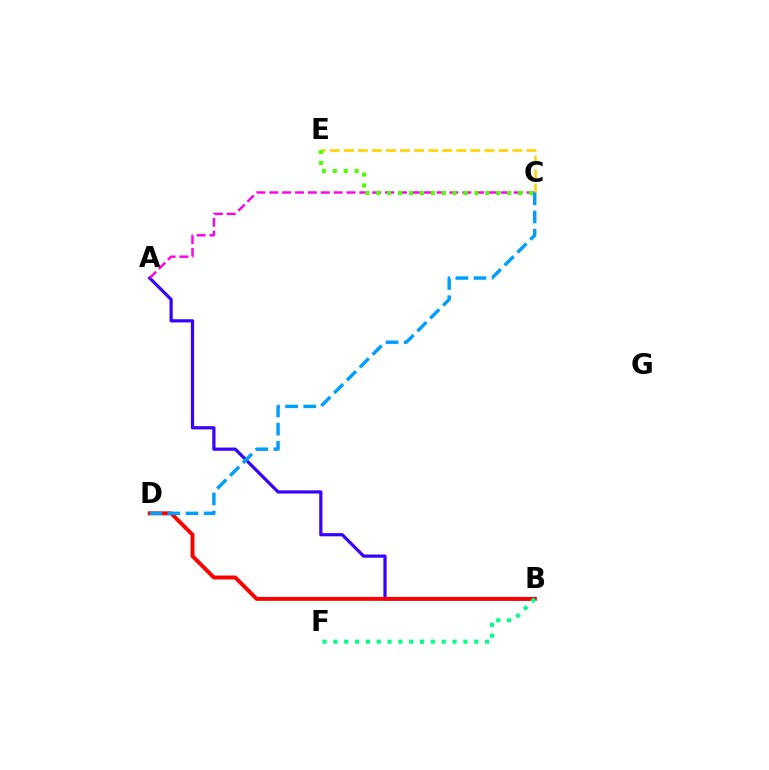{('A', 'B'): [{'color': '#3700ff', 'line_style': 'solid', 'thickness': 2.3}], ('B', 'D'): [{'color': '#ff0000', 'line_style': 'solid', 'thickness': 2.82}], ('A', 'C'): [{'color': '#ff00ed', 'line_style': 'dashed', 'thickness': 1.75}], ('C', 'E'): [{'color': '#ffd500', 'line_style': 'dashed', 'thickness': 1.91}, {'color': '#4fff00', 'line_style': 'dotted', 'thickness': 2.96}], ('B', 'F'): [{'color': '#00ff86', 'line_style': 'dotted', 'thickness': 2.94}], ('C', 'D'): [{'color': '#009eff', 'line_style': 'dashed', 'thickness': 2.47}]}